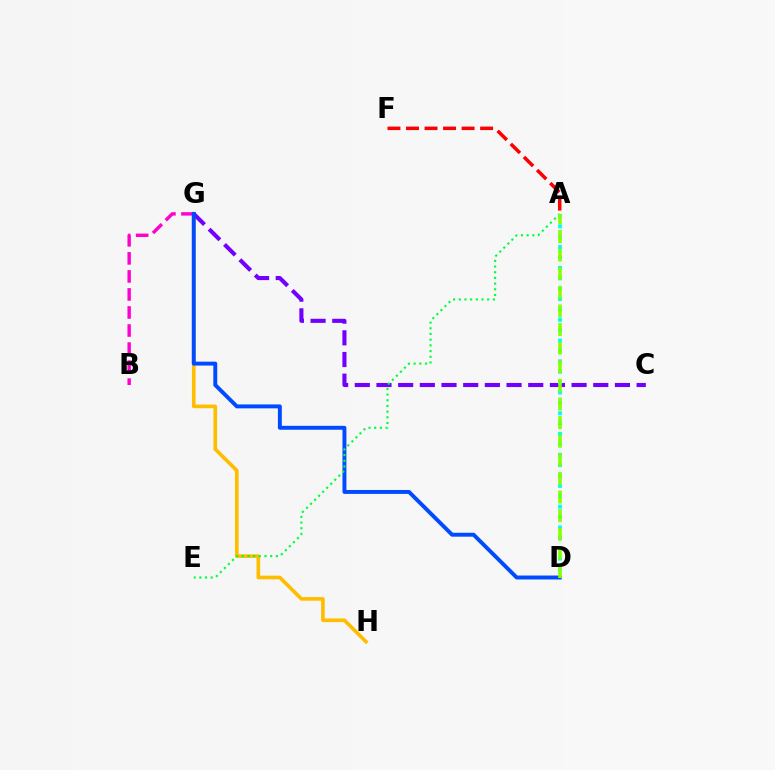{('A', 'F'): [{'color': '#ff0000', 'line_style': 'dashed', 'thickness': 2.52}], ('G', 'H'): [{'color': '#ffbd00', 'line_style': 'solid', 'thickness': 2.63}], ('B', 'G'): [{'color': '#ff00cf', 'line_style': 'dashed', 'thickness': 2.45}], ('C', 'G'): [{'color': '#7200ff', 'line_style': 'dashed', 'thickness': 2.94}], ('D', 'G'): [{'color': '#004bff', 'line_style': 'solid', 'thickness': 2.83}], ('A', 'D'): [{'color': '#00fff6', 'line_style': 'dotted', 'thickness': 2.82}, {'color': '#84ff00', 'line_style': 'dashed', 'thickness': 2.53}], ('A', 'E'): [{'color': '#00ff39', 'line_style': 'dotted', 'thickness': 1.55}]}